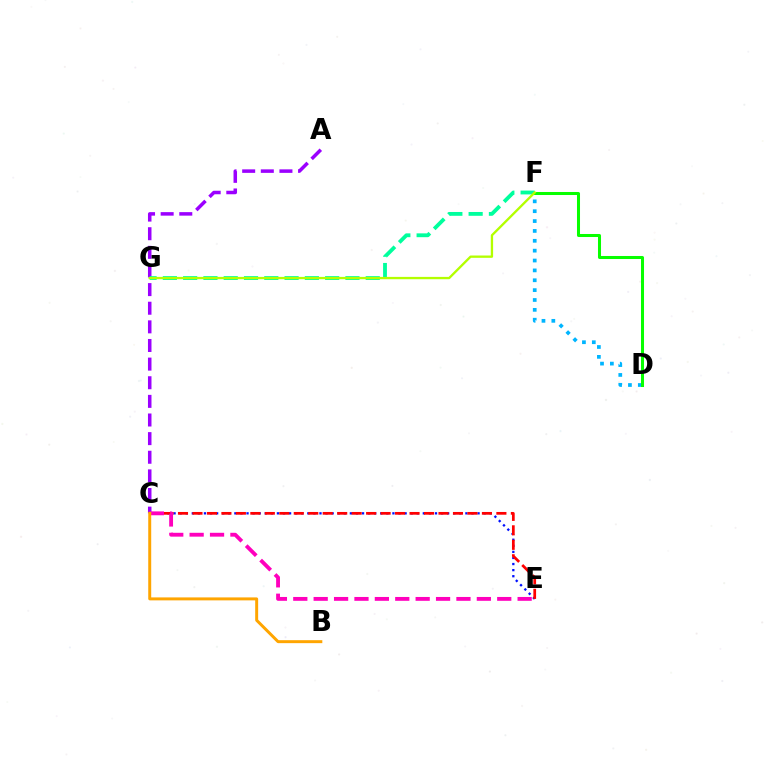{('C', 'E'): [{'color': '#0010ff', 'line_style': 'dotted', 'thickness': 1.65}, {'color': '#ff0000', 'line_style': 'dashed', 'thickness': 1.97}, {'color': '#ff00bd', 'line_style': 'dashed', 'thickness': 2.77}], ('A', 'C'): [{'color': '#9b00ff', 'line_style': 'dashed', 'thickness': 2.53}], ('D', 'F'): [{'color': '#00b5ff', 'line_style': 'dotted', 'thickness': 2.68}, {'color': '#08ff00', 'line_style': 'solid', 'thickness': 2.18}], ('F', 'G'): [{'color': '#00ff9d', 'line_style': 'dashed', 'thickness': 2.76}, {'color': '#b3ff00', 'line_style': 'solid', 'thickness': 1.67}], ('B', 'C'): [{'color': '#ffa500', 'line_style': 'solid', 'thickness': 2.14}]}